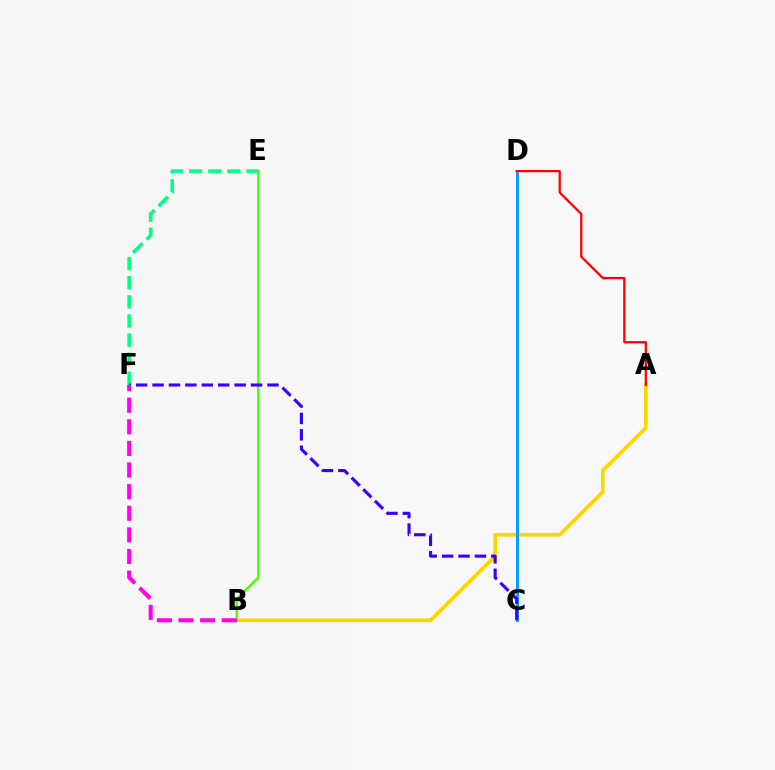{('A', 'B'): [{'color': '#ffd500', 'line_style': 'solid', 'thickness': 2.66}], ('C', 'D'): [{'color': '#009eff', 'line_style': 'solid', 'thickness': 2.1}], ('B', 'E'): [{'color': '#4fff00', 'line_style': 'solid', 'thickness': 1.76}], ('E', 'F'): [{'color': '#00ff86', 'line_style': 'dashed', 'thickness': 2.6}], ('C', 'F'): [{'color': '#3700ff', 'line_style': 'dashed', 'thickness': 2.23}], ('A', 'D'): [{'color': '#ff0000', 'line_style': 'solid', 'thickness': 1.62}], ('B', 'F'): [{'color': '#ff00ed', 'line_style': 'dashed', 'thickness': 2.94}]}